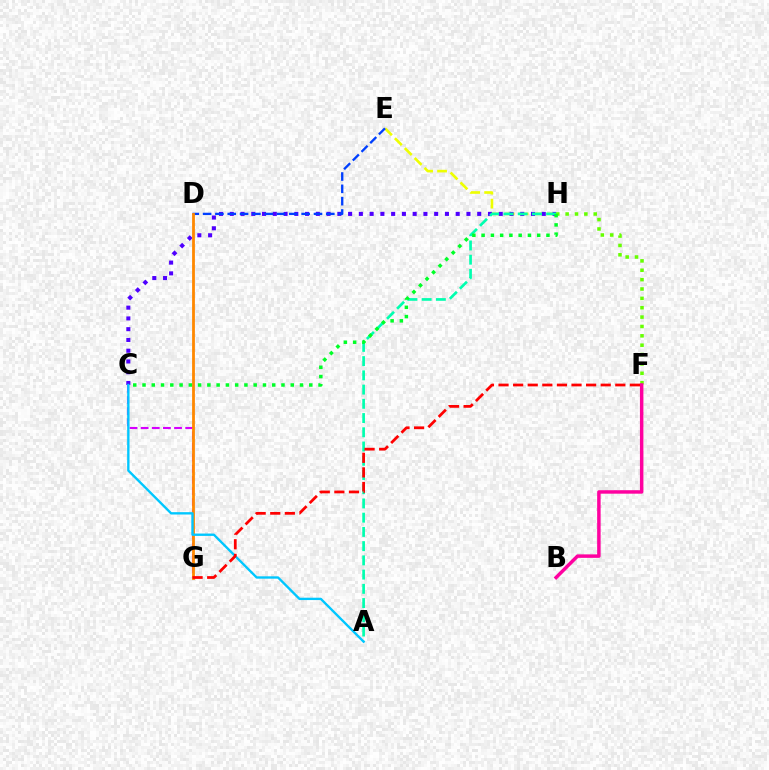{('E', 'H'): [{'color': '#eeff00', 'line_style': 'dashed', 'thickness': 1.9}], ('C', 'G'): [{'color': '#d600ff', 'line_style': 'dashed', 'thickness': 1.51}], ('C', 'H'): [{'color': '#4f00ff', 'line_style': 'dotted', 'thickness': 2.92}, {'color': '#00ff27', 'line_style': 'dotted', 'thickness': 2.52}], ('F', 'H'): [{'color': '#66ff00', 'line_style': 'dotted', 'thickness': 2.54}], ('B', 'F'): [{'color': '#ff00a0', 'line_style': 'solid', 'thickness': 2.5}], ('D', 'E'): [{'color': '#003fff', 'line_style': 'dashed', 'thickness': 1.67}], ('D', 'G'): [{'color': '#ff8800', 'line_style': 'solid', 'thickness': 2.02}], ('A', 'H'): [{'color': '#00ffaf', 'line_style': 'dashed', 'thickness': 1.93}], ('A', 'C'): [{'color': '#00c7ff', 'line_style': 'solid', 'thickness': 1.7}], ('F', 'G'): [{'color': '#ff0000', 'line_style': 'dashed', 'thickness': 1.98}]}